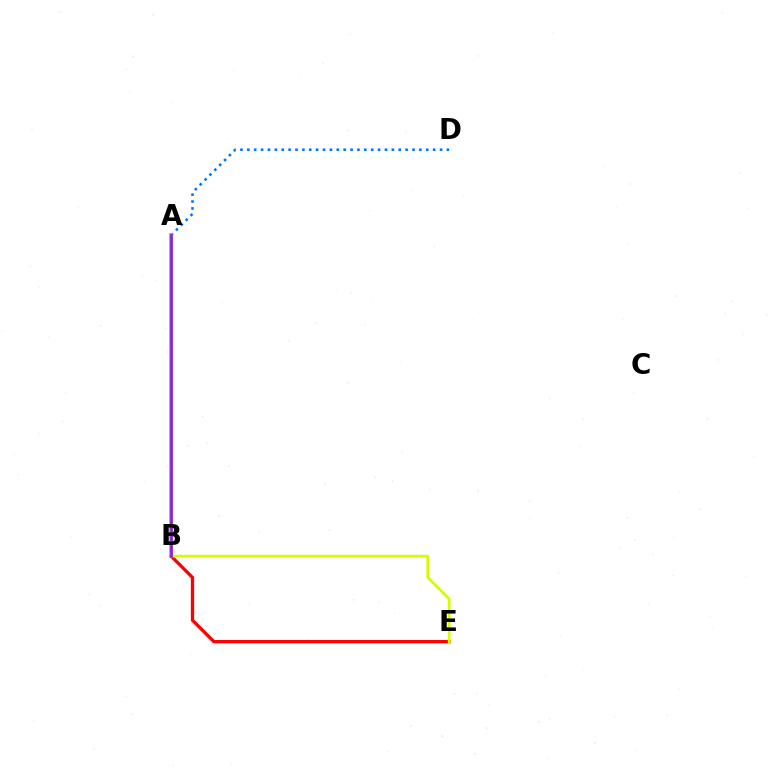{('B', 'E'): [{'color': '#ff0000', 'line_style': 'solid', 'thickness': 2.37}, {'color': '#d1ff00', 'line_style': 'solid', 'thickness': 1.95}], ('A', 'D'): [{'color': '#0074ff', 'line_style': 'dotted', 'thickness': 1.87}], ('A', 'B'): [{'color': '#00ff5c', 'line_style': 'solid', 'thickness': 2.7}, {'color': '#b900ff', 'line_style': 'solid', 'thickness': 1.84}]}